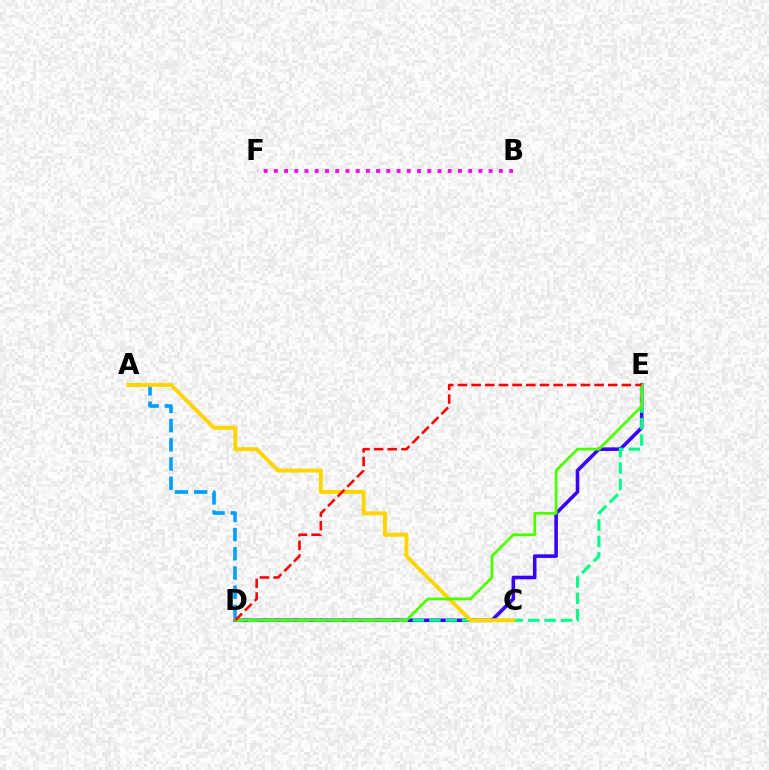{('B', 'F'): [{'color': '#ff00ed', 'line_style': 'dotted', 'thickness': 2.78}], ('D', 'E'): [{'color': '#3700ff', 'line_style': 'solid', 'thickness': 2.57}, {'color': '#00ff86', 'line_style': 'dashed', 'thickness': 2.23}, {'color': '#4fff00', 'line_style': 'solid', 'thickness': 2.04}, {'color': '#ff0000', 'line_style': 'dashed', 'thickness': 1.86}], ('A', 'D'): [{'color': '#009eff', 'line_style': 'dashed', 'thickness': 2.61}], ('A', 'C'): [{'color': '#ffd500', 'line_style': 'solid', 'thickness': 2.81}]}